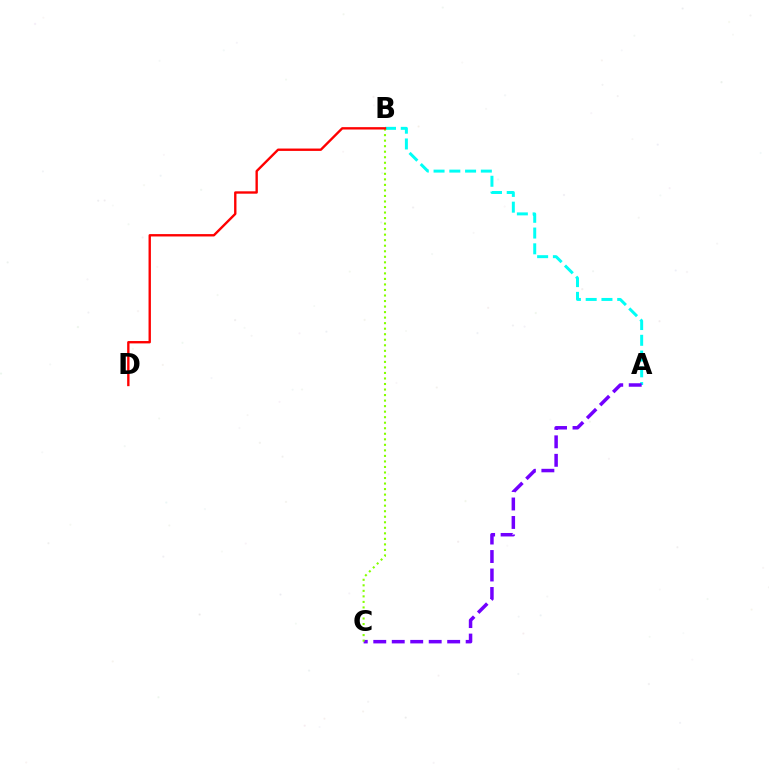{('A', 'B'): [{'color': '#00fff6', 'line_style': 'dashed', 'thickness': 2.14}], ('A', 'C'): [{'color': '#7200ff', 'line_style': 'dashed', 'thickness': 2.51}], ('B', 'C'): [{'color': '#84ff00', 'line_style': 'dotted', 'thickness': 1.5}], ('B', 'D'): [{'color': '#ff0000', 'line_style': 'solid', 'thickness': 1.71}]}